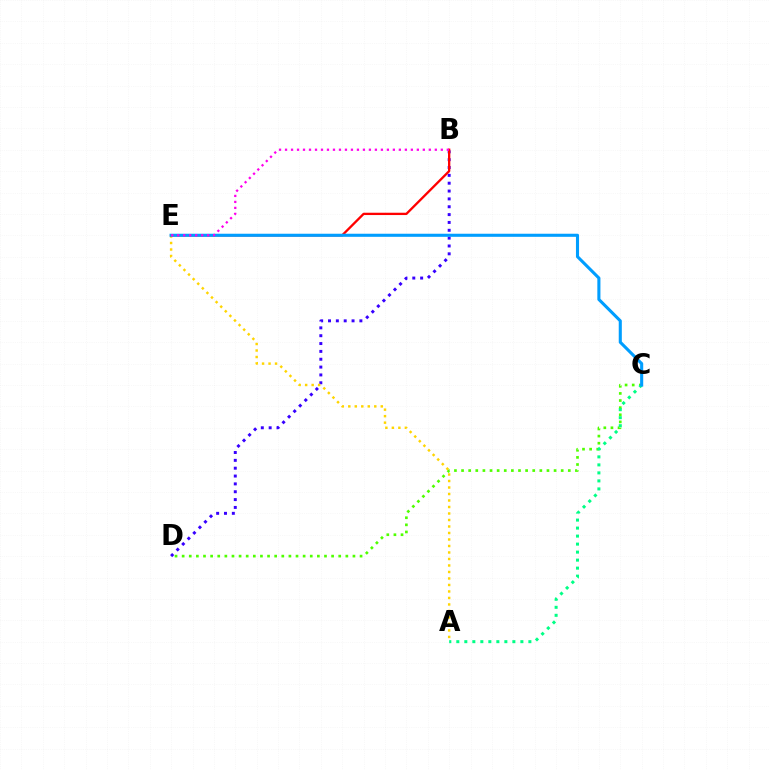{('B', 'D'): [{'color': '#3700ff', 'line_style': 'dotted', 'thickness': 2.13}], ('C', 'D'): [{'color': '#4fff00', 'line_style': 'dotted', 'thickness': 1.93}], ('A', 'C'): [{'color': '#00ff86', 'line_style': 'dotted', 'thickness': 2.18}], ('A', 'E'): [{'color': '#ffd500', 'line_style': 'dotted', 'thickness': 1.77}], ('B', 'E'): [{'color': '#ff0000', 'line_style': 'solid', 'thickness': 1.67}, {'color': '#ff00ed', 'line_style': 'dotted', 'thickness': 1.63}], ('C', 'E'): [{'color': '#009eff', 'line_style': 'solid', 'thickness': 2.22}]}